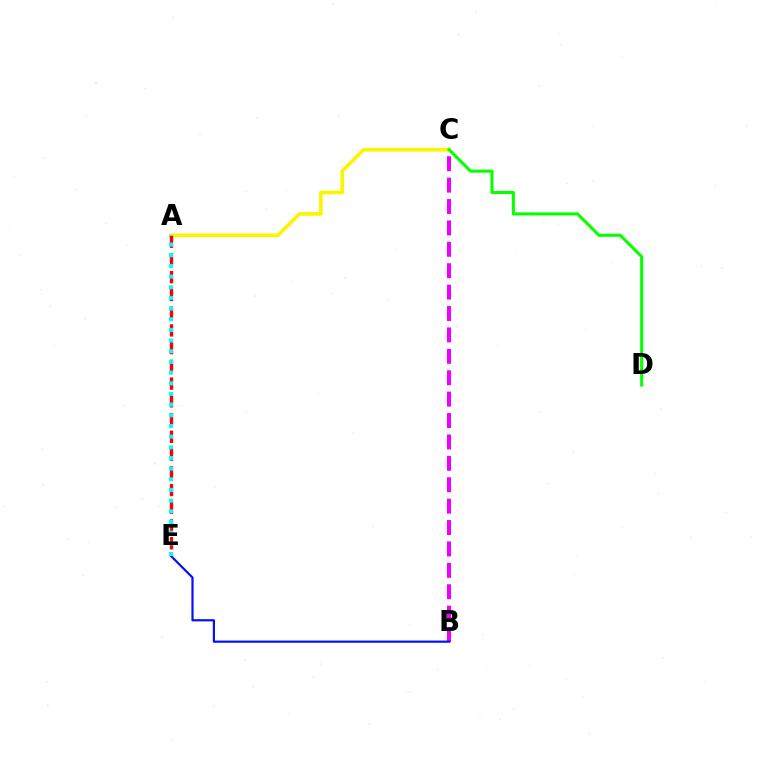{('B', 'C'): [{'color': '#ee00ff', 'line_style': 'dashed', 'thickness': 2.91}], ('B', 'E'): [{'color': '#0010ff', 'line_style': 'solid', 'thickness': 1.57}], ('A', 'C'): [{'color': '#fcf500', 'line_style': 'solid', 'thickness': 2.64}], ('A', 'E'): [{'color': '#ff0000', 'line_style': 'dashed', 'thickness': 2.41}, {'color': '#00fff6', 'line_style': 'dotted', 'thickness': 2.9}], ('C', 'D'): [{'color': '#08ff00', 'line_style': 'solid', 'thickness': 2.21}]}